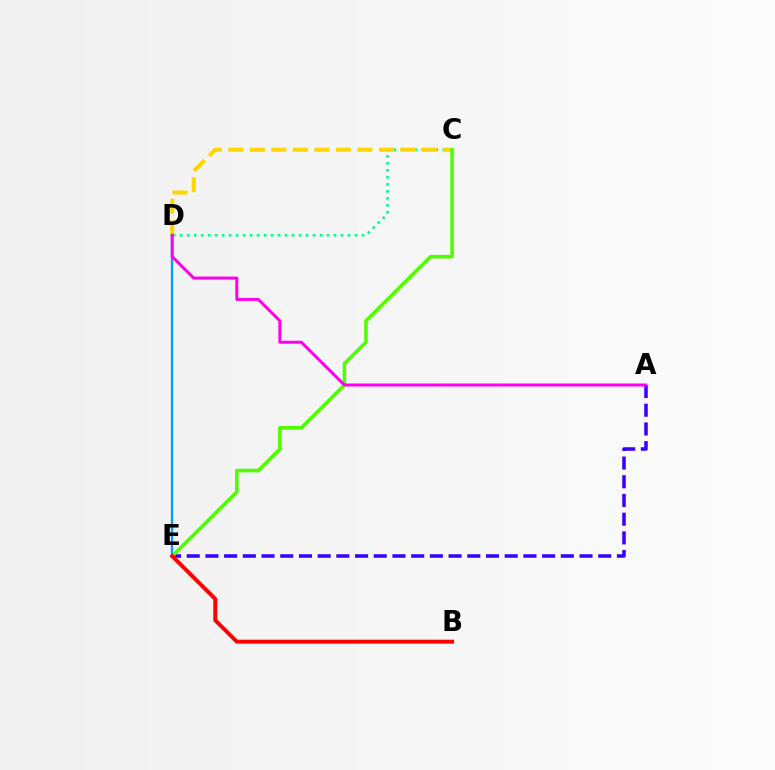{('C', 'D'): [{'color': '#00ff86', 'line_style': 'dotted', 'thickness': 1.9}, {'color': '#ffd500', 'line_style': 'dashed', 'thickness': 2.92}], ('A', 'E'): [{'color': '#3700ff', 'line_style': 'dashed', 'thickness': 2.54}], ('D', 'E'): [{'color': '#009eff', 'line_style': 'solid', 'thickness': 1.68}], ('C', 'E'): [{'color': '#4fff00', 'line_style': 'solid', 'thickness': 2.56}], ('A', 'D'): [{'color': '#ff00ed', 'line_style': 'solid', 'thickness': 2.16}], ('B', 'E'): [{'color': '#ff0000', 'line_style': 'solid', 'thickness': 2.84}]}